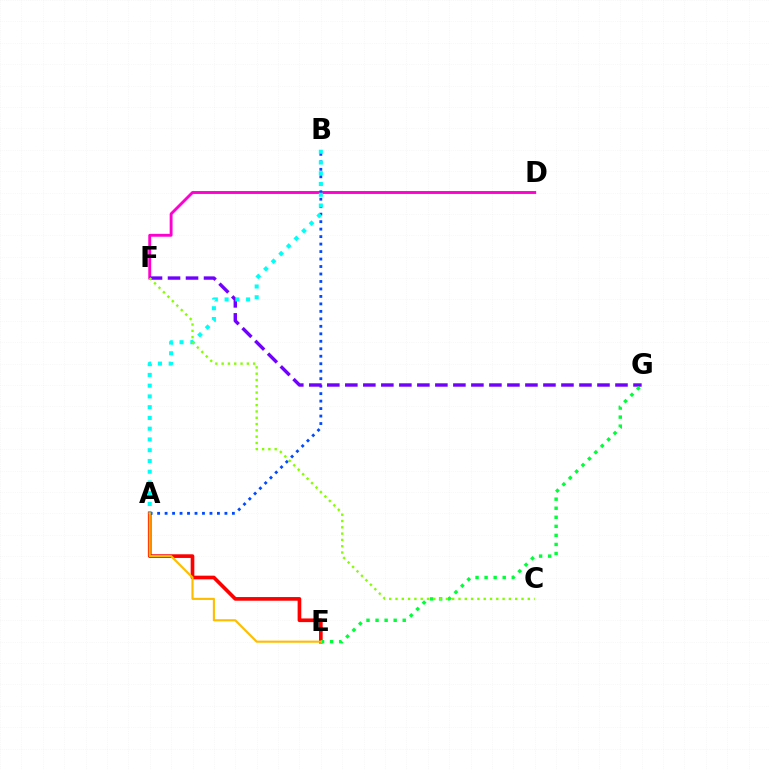{('A', 'E'): [{'color': '#ff0000', 'line_style': 'solid', 'thickness': 2.64}, {'color': '#ffbd00', 'line_style': 'solid', 'thickness': 1.53}], ('D', 'F'): [{'color': '#ff00cf', 'line_style': 'solid', 'thickness': 2.08}], ('A', 'B'): [{'color': '#004bff', 'line_style': 'dotted', 'thickness': 2.03}, {'color': '#00fff6', 'line_style': 'dotted', 'thickness': 2.92}], ('F', 'G'): [{'color': '#7200ff', 'line_style': 'dashed', 'thickness': 2.45}], ('E', 'G'): [{'color': '#00ff39', 'line_style': 'dotted', 'thickness': 2.46}], ('C', 'F'): [{'color': '#84ff00', 'line_style': 'dotted', 'thickness': 1.71}]}